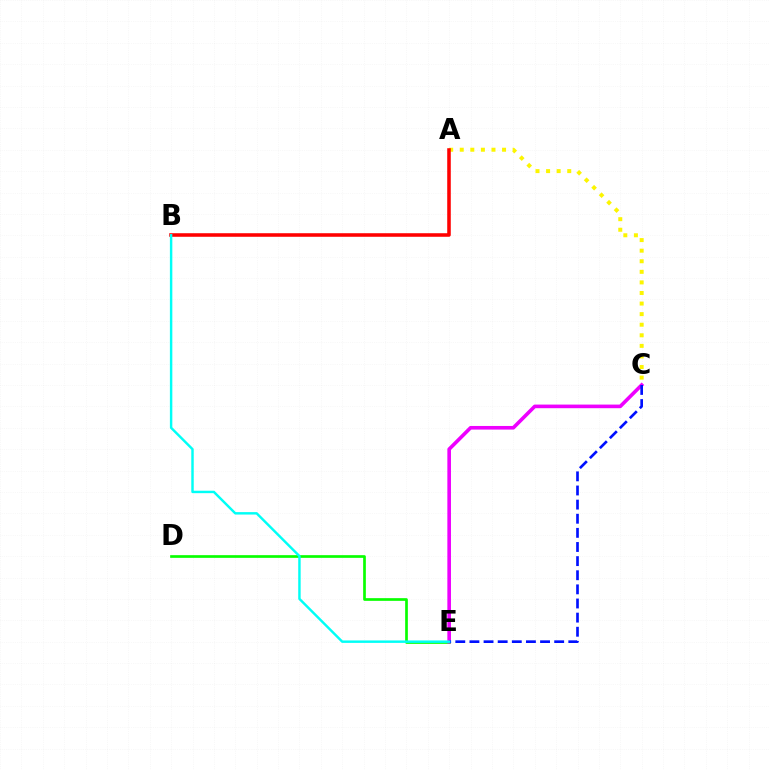{('D', 'E'): [{'color': '#08ff00', 'line_style': 'solid', 'thickness': 1.94}], ('C', 'E'): [{'color': '#ee00ff', 'line_style': 'solid', 'thickness': 2.61}, {'color': '#0010ff', 'line_style': 'dashed', 'thickness': 1.92}], ('A', 'C'): [{'color': '#fcf500', 'line_style': 'dotted', 'thickness': 2.87}], ('A', 'B'): [{'color': '#ff0000', 'line_style': 'solid', 'thickness': 2.56}], ('B', 'E'): [{'color': '#00fff6', 'line_style': 'solid', 'thickness': 1.76}]}